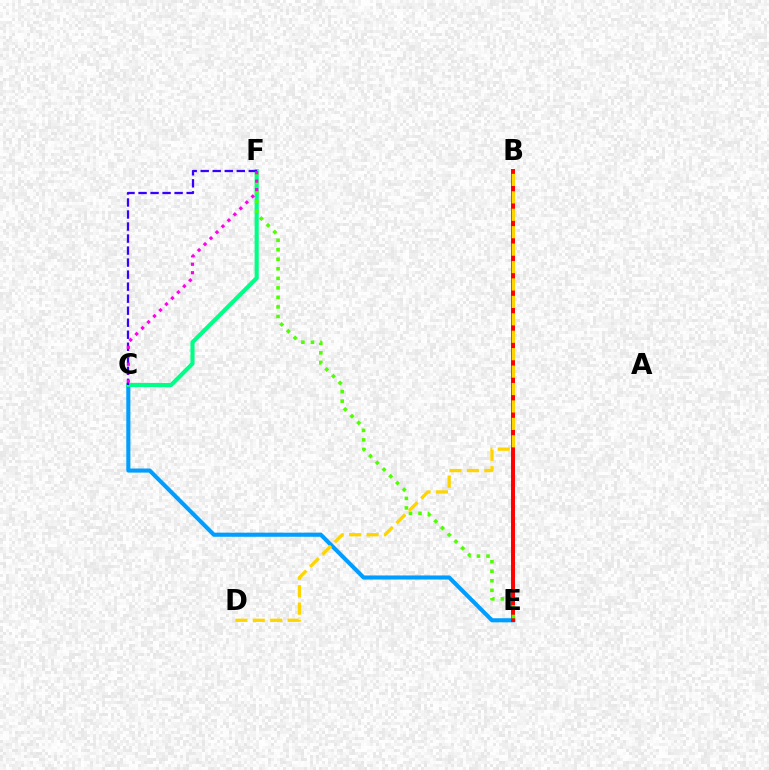{('C', 'E'): [{'color': '#009eff', 'line_style': 'solid', 'thickness': 2.94}], ('C', 'F'): [{'color': '#00ff86', 'line_style': 'solid', 'thickness': 2.97}, {'color': '#3700ff', 'line_style': 'dashed', 'thickness': 1.63}, {'color': '#ff00ed', 'line_style': 'dotted', 'thickness': 2.29}], ('B', 'E'): [{'color': '#ff0000', 'line_style': 'solid', 'thickness': 2.85}], ('E', 'F'): [{'color': '#4fff00', 'line_style': 'dotted', 'thickness': 2.59}], ('B', 'D'): [{'color': '#ffd500', 'line_style': 'dashed', 'thickness': 2.37}]}